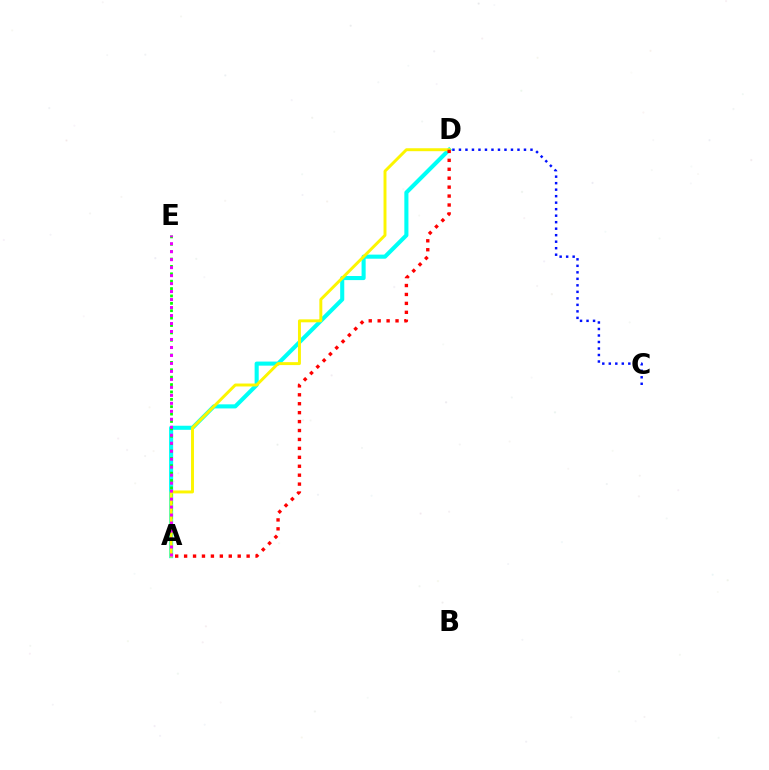{('A', 'D'): [{'color': '#00fff6', 'line_style': 'solid', 'thickness': 2.94}, {'color': '#fcf500', 'line_style': 'solid', 'thickness': 2.12}, {'color': '#ff0000', 'line_style': 'dotted', 'thickness': 2.43}], ('A', 'E'): [{'color': '#08ff00', 'line_style': 'dotted', 'thickness': 2.01}, {'color': '#ee00ff', 'line_style': 'dotted', 'thickness': 2.17}], ('C', 'D'): [{'color': '#0010ff', 'line_style': 'dotted', 'thickness': 1.77}]}